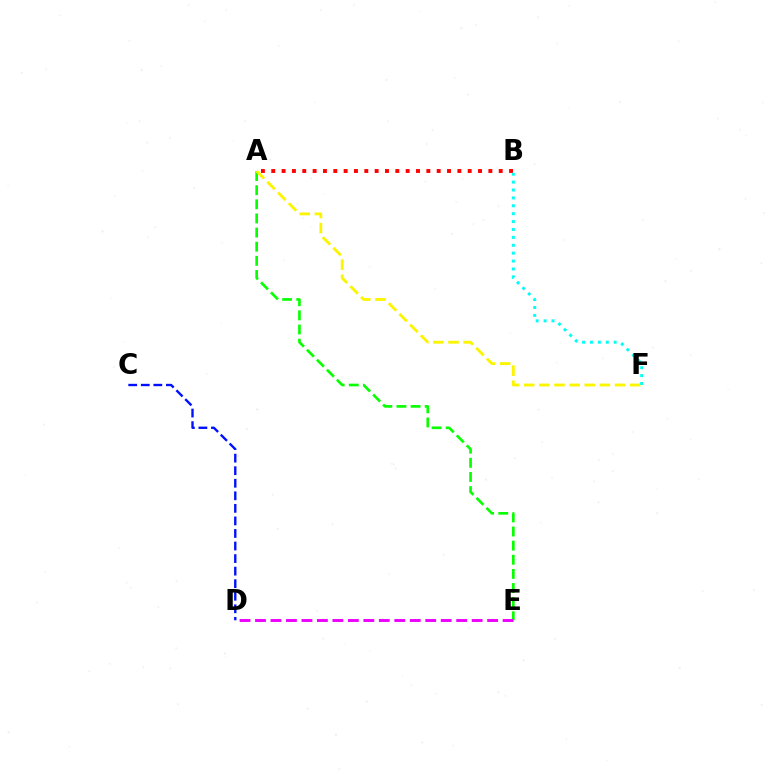{('A', 'B'): [{'color': '#ff0000', 'line_style': 'dotted', 'thickness': 2.81}], ('A', 'E'): [{'color': '#08ff00', 'line_style': 'dashed', 'thickness': 1.92}], ('C', 'D'): [{'color': '#0010ff', 'line_style': 'dashed', 'thickness': 1.71}], ('A', 'F'): [{'color': '#fcf500', 'line_style': 'dashed', 'thickness': 2.06}], ('D', 'E'): [{'color': '#ee00ff', 'line_style': 'dashed', 'thickness': 2.1}], ('B', 'F'): [{'color': '#00fff6', 'line_style': 'dotted', 'thickness': 2.15}]}